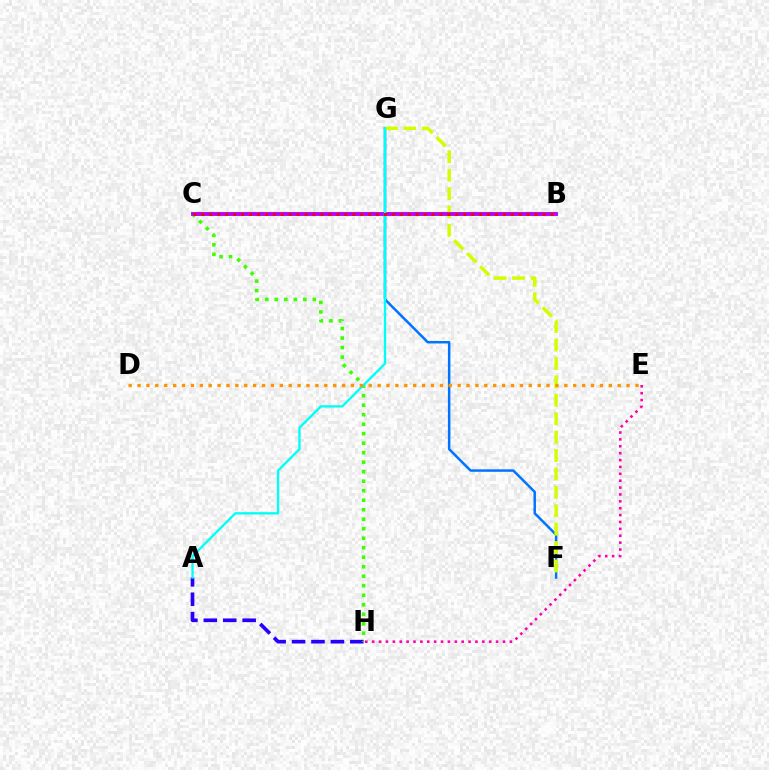{('B', 'C'): [{'color': '#00ff5c', 'line_style': 'solid', 'thickness': 2.82}, {'color': '#b900ff', 'line_style': 'solid', 'thickness': 2.72}, {'color': '#ff0000', 'line_style': 'dotted', 'thickness': 2.16}], ('A', 'H'): [{'color': '#2500ff', 'line_style': 'dashed', 'thickness': 2.64}], ('C', 'H'): [{'color': '#3dff00', 'line_style': 'dotted', 'thickness': 2.58}], ('F', 'G'): [{'color': '#0074ff', 'line_style': 'solid', 'thickness': 1.79}, {'color': '#d1ff00', 'line_style': 'dashed', 'thickness': 2.5}], ('E', 'H'): [{'color': '#ff00ac', 'line_style': 'dotted', 'thickness': 1.87}], ('A', 'G'): [{'color': '#00fff6', 'line_style': 'solid', 'thickness': 1.69}], ('D', 'E'): [{'color': '#ff9400', 'line_style': 'dotted', 'thickness': 2.42}]}